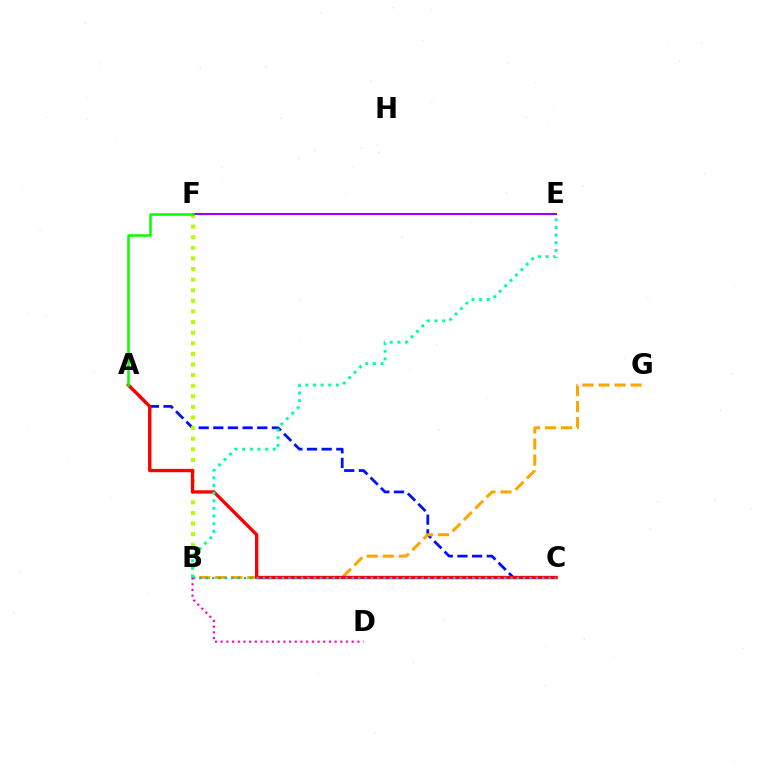{('A', 'C'): [{'color': '#0010ff', 'line_style': 'dashed', 'thickness': 1.99}, {'color': '#ff0000', 'line_style': 'solid', 'thickness': 2.4}], ('B', 'G'): [{'color': '#ffa500', 'line_style': 'dashed', 'thickness': 2.18}], ('B', 'F'): [{'color': '#b3ff00', 'line_style': 'dotted', 'thickness': 2.88}], ('B', 'C'): [{'color': '#00b5ff', 'line_style': 'dotted', 'thickness': 1.72}], ('B', 'E'): [{'color': '#00ff9d', 'line_style': 'dotted', 'thickness': 2.08}], ('E', 'F'): [{'color': '#9b00ff', 'line_style': 'solid', 'thickness': 1.51}], ('B', 'D'): [{'color': '#ff00bd', 'line_style': 'dotted', 'thickness': 1.55}], ('A', 'F'): [{'color': '#08ff00', 'line_style': 'solid', 'thickness': 1.82}]}